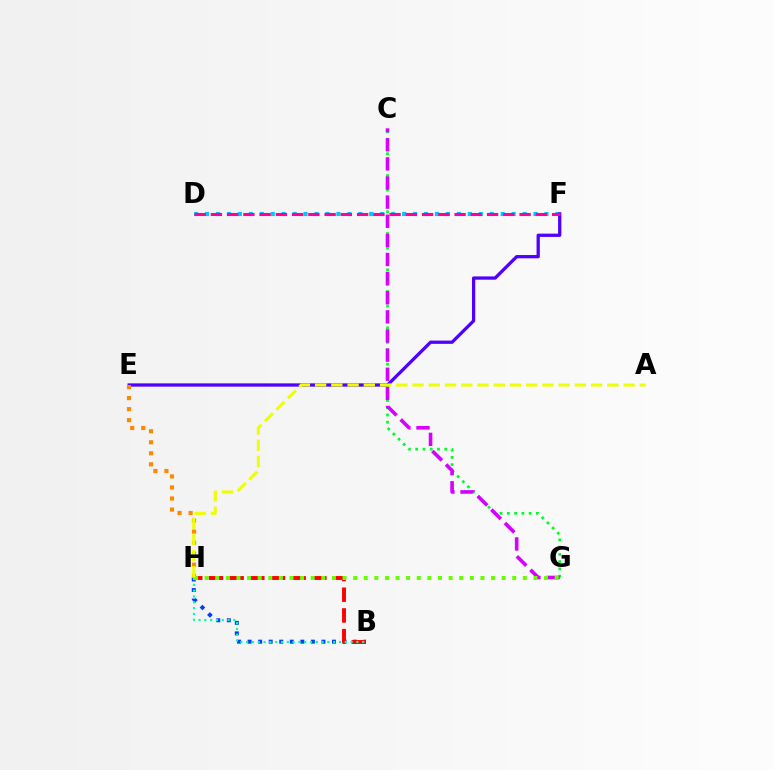{('B', 'H'): [{'color': '#003fff', 'line_style': 'dotted', 'thickness': 2.87}, {'color': '#ff0000', 'line_style': 'dashed', 'thickness': 2.81}, {'color': '#00ffaf', 'line_style': 'dotted', 'thickness': 1.58}], ('D', 'F'): [{'color': '#00c7ff', 'line_style': 'dotted', 'thickness': 2.98}, {'color': '#ff00a0', 'line_style': 'dashed', 'thickness': 2.21}], ('E', 'F'): [{'color': '#4f00ff', 'line_style': 'solid', 'thickness': 2.36}], ('C', 'G'): [{'color': '#00ff27', 'line_style': 'dotted', 'thickness': 1.97}, {'color': '#d600ff', 'line_style': 'dashed', 'thickness': 2.6}], ('E', 'H'): [{'color': '#ff8800', 'line_style': 'dotted', 'thickness': 3.0}], ('G', 'H'): [{'color': '#66ff00', 'line_style': 'dotted', 'thickness': 2.88}], ('A', 'H'): [{'color': '#eeff00', 'line_style': 'dashed', 'thickness': 2.21}]}